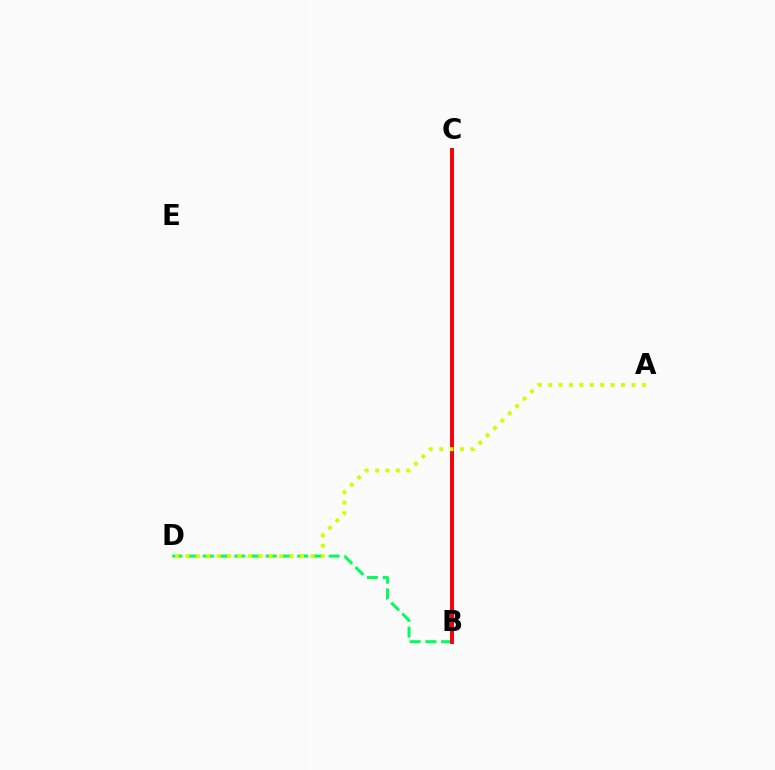{('B', 'C'): [{'color': '#b900ff', 'line_style': 'solid', 'thickness': 2.9}, {'color': '#0074ff', 'line_style': 'solid', 'thickness': 2.87}, {'color': '#ff0000', 'line_style': 'solid', 'thickness': 2.76}], ('B', 'D'): [{'color': '#00ff5c', 'line_style': 'dashed', 'thickness': 2.14}], ('A', 'D'): [{'color': '#d1ff00', 'line_style': 'dotted', 'thickness': 2.83}]}